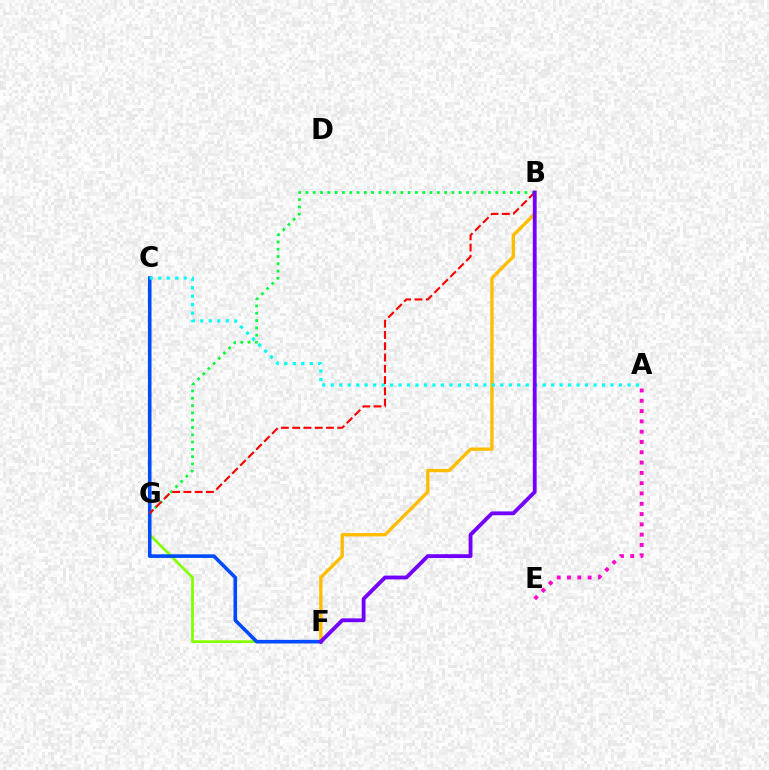{('B', 'G'): [{'color': '#00ff39', 'line_style': 'dotted', 'thickness': 1.98}, {'color': '#ff0000', 'line_style': 'dashed', 'thickness': 1.53}], ('F', 'G'): [{'color': '#84ff00', 'line_style': 'solid', 'thickness': 1.99}], ('A', 'E'): [{'color': '#ff00cf', 'line_style': 'dotted', 'thickness': 2.8}], ('B', 'F'): [{'color': '#ffbd00', 'line_style': 'solid', 'thickness': 2.41}, {'color': '#7200ff', 'line_style': 'solid', 'thickness': 2.75}], ('C', 'F'): [{'color': '#004bff', 'line_style': 'solid', 'thickness': 2.58}], ('A', 'C'): [{'color': '#00fff6', 'line_style': 'dotted', 'thickness': 2.3}]}